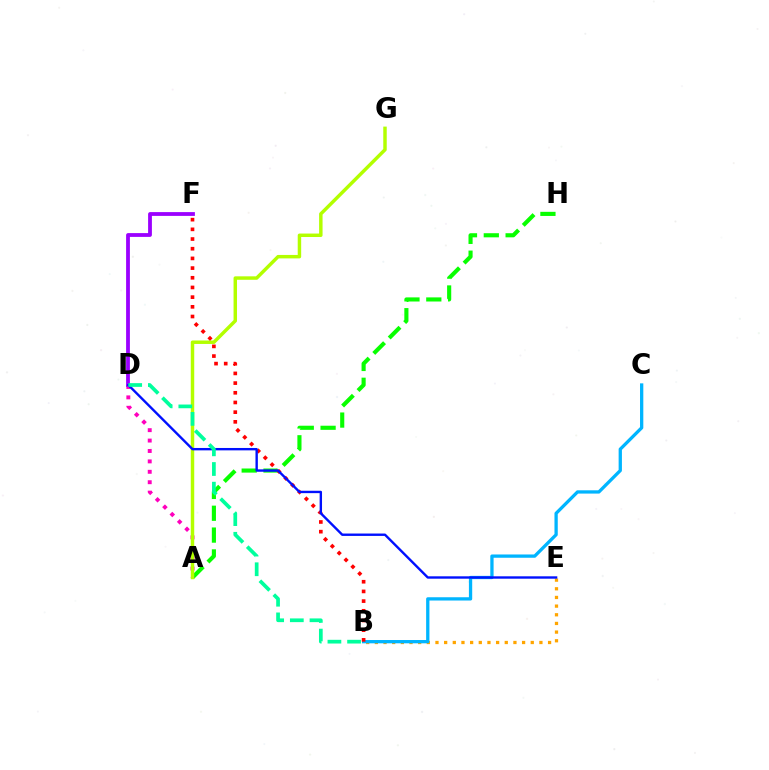{('A', 'H'): [{'color': '#08ff00', 'line_style': 'dashed', 'thickness': 2.97}], ('A', 'D'): [{'color': '#ff00bd', 'line_style': 'dotted', 'thickness': 2.83}], ('A', 'G'): [{'color': '#b3ff00', 'line_style': 'solid', 'thickness': 2.49}], ('B', 'E'): [{'color': '#ffa500', 'line_style': 'dotted', 'thickness': 2.35}], ('B', 'C'): [{'color': '#00b5ff', 'line_style': 'solid', 'thickness': 2.37}], ('B', 'F'): [{'color': '#ff0000', 'line_style': 'dotted', 'thickness': 2.63}], ('D', 'F'): [{'color': '#9b00ff', 'line_style': 'solid', 'thickness': 2.73}], ('D', 'E'): [{'color': '#0010ff', 'line_style': 'solid', 'thickness': 1.72}], ('B', 'D'): [{'color': '#00ff9d', 'line_style': 'dashed', 'thickness': 2.67}]}